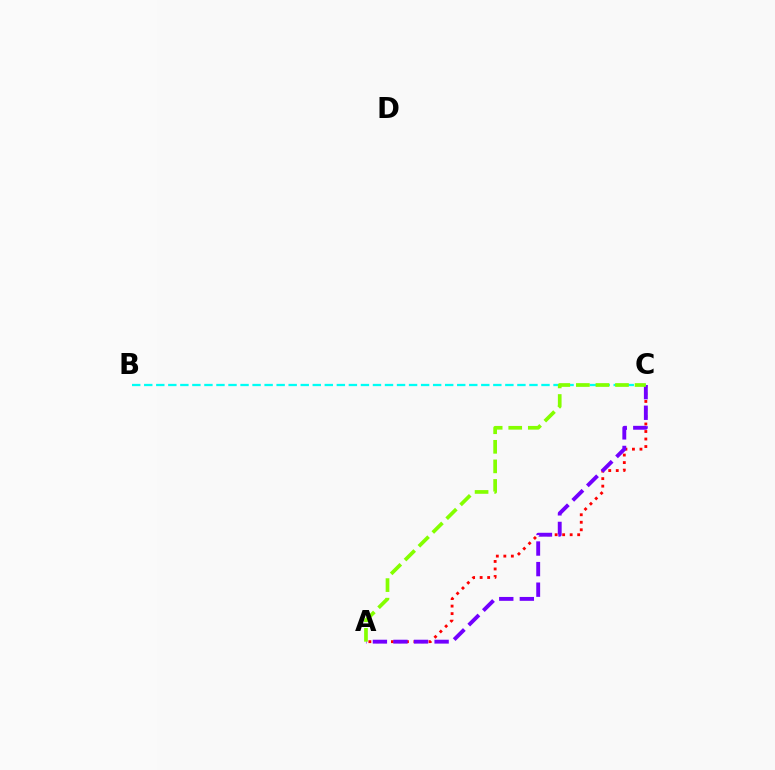{('A', 'C'): [{'color': '#ff0000', 'line_style': 'dotted', 'thickness': 2.04}, {'color': '#7200ff', 'line_style': 'dashed', 'thickness': 2.79}, {'color': '#84ff00', 'line_style': 'dashed', 'thickness': 2.66}], ('B', 'C'): [{'color': '#00fff6', 'line_style': 'dashed', 'thickness': 1.64}]}